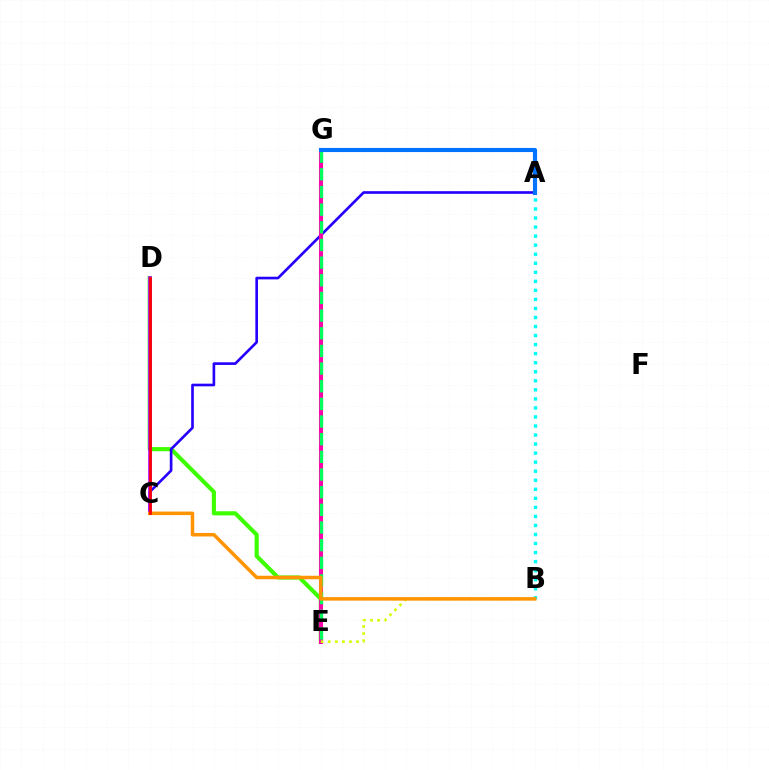{('D', 'E'): [{'color': '#3dff00', 'line_style': 'solid', 'thickness': 2.97}], ('A', 'C'): [{'color': '#2500ff', 'line_style': 'solid', 'thickness': 1.9}], ('C', 'D'): [{'color': '#b900ff', 'line_style': 'solid', 'thickness': 2.61}, {'color': '#ff0000', 'line_style': 'solid', 'thickness': 1.93}], ('E', 'G'): [{'color': '#ff00ac', 'line_style': 'solid', 'thickness': 2.92}, {'color': '#00ff5c', 'line_style': 'dashed', 'thickness': 2.4}], ('A', 'B'): [{'color': '#00fff6', 'line_style': 'dotted', 'thickness': 2.46}], ('B', 'E'): [{'color': '#d1ff00', 'line_style': 'dotted', 'thickness': 1.92}], ('B', 'C'): [{'color': '#ff9400', 'line_style': 'solid', 'thickness': 2.52}], ('A', 'G'): [{'color': '#0074ff', 'line_style': 'solid', 'thickness': 2.96}]}